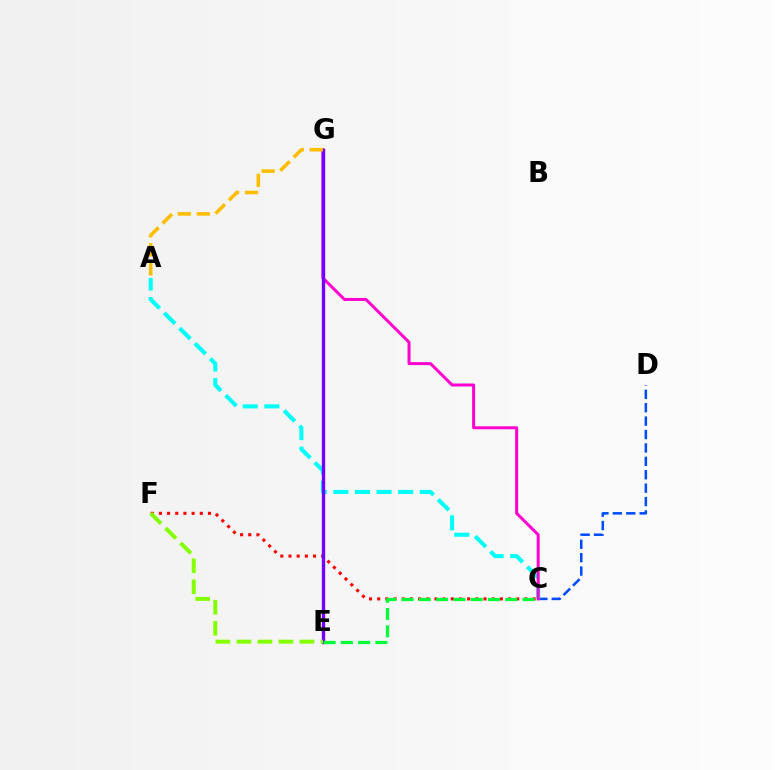{('C', 'F'): [{'color': '#ff0000', 'line_style': 'dotted', 'thickness': 2.22}], ('C', 'D'): [{'color': '#004bff', 'line_style': 'dashed', 'thickness': 1.82}], ('A', 'C'): [{'color': '#00fff6', 'line_style': 'dashed', 'thickness': 2.93}], ('C', 'G'): [{'color': '#ff00cf', 'line_style': 'solid', 'thickness': 2.15}], ('E', 'G'): [{'color': '#7200ff', 'line_style': 'solid', 'thickness': 2.44}], ('C', 'E'): [{'color': '#00ff39', 'line_style': 'dashed', 'thickness': 2.35}], ('E', 'F'): [{'color': '#84ff00', 'line_style': 'dashed', 'thickness': 2.85}], ('A', 'G'): [{'color': '#ffbd00', 'line_style': 'dashed', 'thickness': 2.58}]}